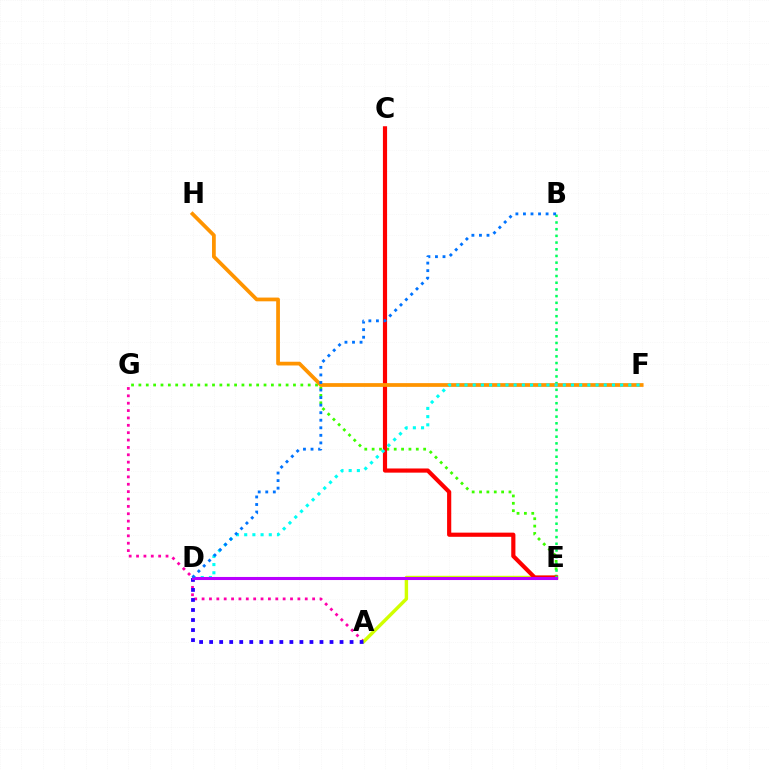{('A', 'G'): [{'color': '#ff00ac', 'line_style': 'dotted', 'thickness': 2.0}], ('E', 'G'): [{'color': '#3dff00', 'line_style': 'dotted', 'thickness': 2.0}], ('A', 'E'): [{'color': '#d1ff00', 'line_style': 'solid', 'thickness': 2.46}], ('C', 'E'): [{'color': '#ff0000', 'line_style': 'solid', 'thickness': 3.0}], ('B', 'E'): [{'color': '#00ff5c', 'line_style': 'dotted', 'thickness': 1.82}], ('A', 'D'): [{'color': '#2500ff', 'line_style': 'dotted', 'thickness': 2.73}], ('F', 'H'): [{'color': '#ff9400', 'line_style': 'solid', 'thickness': 2.7}], ('D', 'F'): [{'color': '#00fff6', 'line_style': 'dotted', 'thickness': 2.23}], ('D', 'E'): [{'color': '#b900ff', 'line_style': 'solid', 'thickness': 2.21}], ('B', 'D'): [{'color': '#0074ff', 'line_style': 'dotted', 'thickness': 2.05}]}